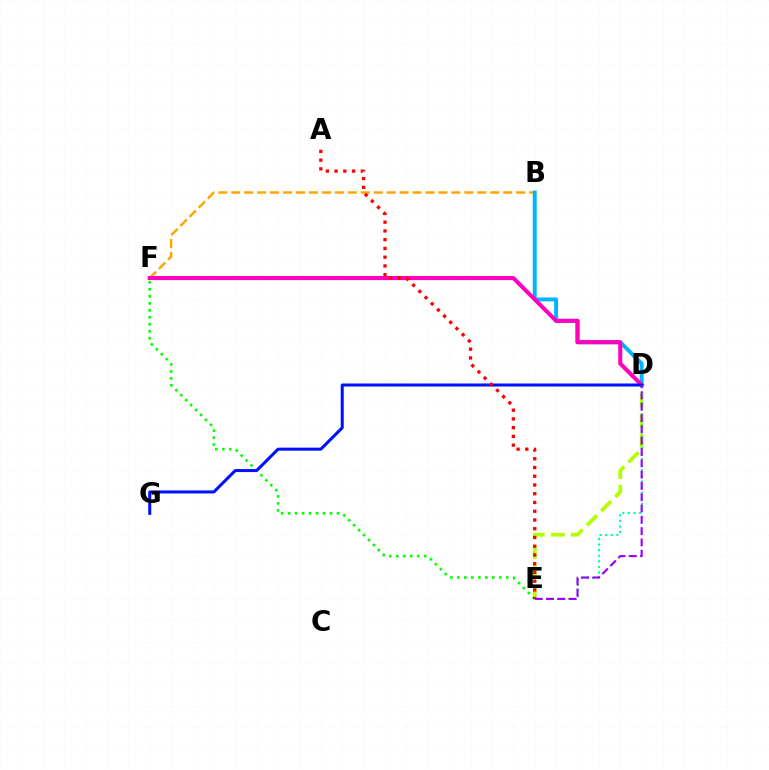{('B', 'F'): [{'color': '#ffa500', 'line_style': 'dashed', 'thickness': 1.76}], ('B', 'D'): [{'color': '#00b5ff', 'line_style': 'solid', 'thickness': 2.84}], ('D', 'E'): [{'color': '#b3ff00', 'line_style': 'dashed', 'thickness': 2.72}, {'color': '#00ff9d', 'line_style': 'dotted', 'thickness': 1.52}, {'color': '#9b00ff', 'line_style': 'dashed', 'thickness': 1.54}], ('D', 'F'): [{'color': '#ff00bd', 'line_style': 'solid', 'thickness': 2.92}], ('E', 'F'): [{'color': '#08ff00', 'line_style': 'dotted', 'thickness': 1.9}], ('D', 'G'): [{'color': '#0010ff', 'line_style': 'solid', 'thickness': 2.18}], ('A', 'E'): [{'color': '#ff0000', 'line_style': 'dotted', 'thickness': 2.38}]}